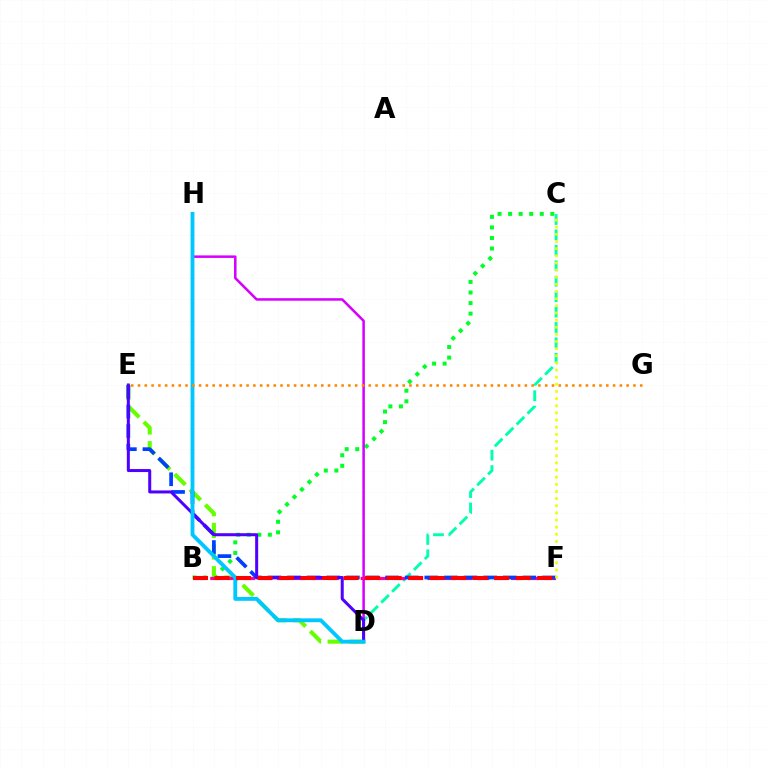{('B', 'C'): [{'color': '#00ff27', 'line_style': 'dotted', 'thickness': 2.87}], ('D', 'E'): [{'color': '#66ff00', 'line_style': 'dashed', 'thickness': 2.94}, {'color': '#4f00ff', 'line_style': 'solid', 'thickness': 2.17}], ('C', 'D'): [{'color': '#00ffaf', 'line_style': 'dashed', 'thickness': 2.1}], ('D', 'H'): [{'color': '#d600ff', 'line_style': 'solid', 'thickness': 1.82}, {'color': '#00c7ff', 'line_style': 'solid', 'thickness': 2.77}], ('B', 'F'): [{'color': '#ff00a0', 'line_style': 'dashed', 'thickness': 2.27}, {'color': '#ff0000', 'line_style': 'dashed', 'thickness': 2.92}], ('E', 'F'): [{'color': '#003fff', 'line_style': 'dashed', 'thickness': 2.66}], ('C', 'F'): [{'color': '#eeff00', 'line_style': 'dotted', 'thickness': 1.94}], ('E', 'G'): [{'color': '#ff8800', 'line_style': 'dotted', 'thickness': 1.84}]}